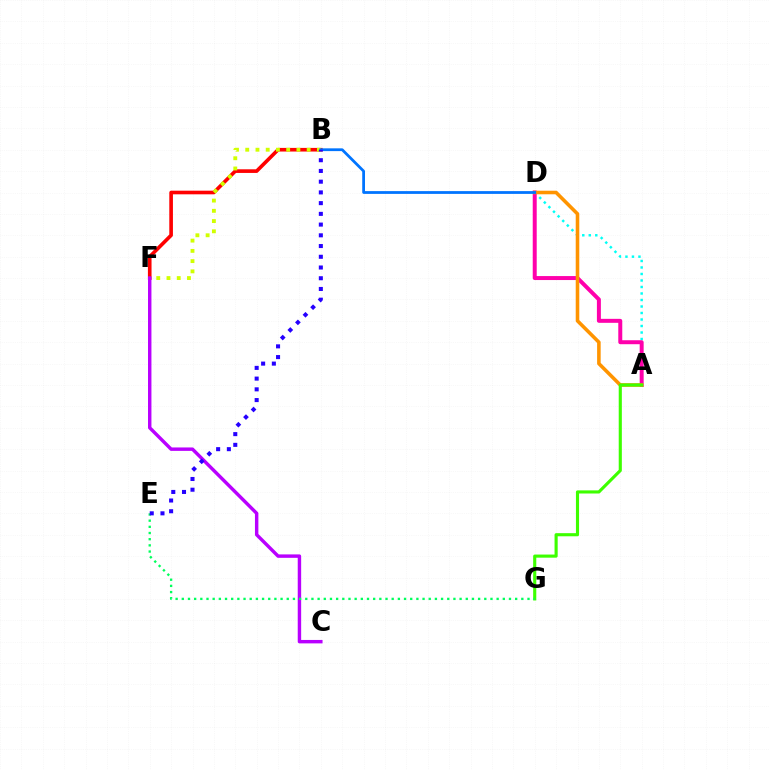{('A', 'D'): [{'color': '#00fff6', 'line_style': 'dotted', 'thickness': 1.77}, {'color': '#ff00ac', 'line_style': 'solid', 'thickness': 2.86}, {'color': '#ff9400', 'line_style': 'solid', 'thickness': 2.57}], ('B', 'F'): [{'color': '#ff0000', 'line_style': 'solid', 'thickness': 2.62}, {'color': '#d1ff00', 'line_style': 'dotted', 'thickness': 2.78}], ('A', 'G'): [{'color': '#3dff00', 'line_style': 'solid', 'thickness': 2.25}], ('C', 'F'): [{'color': '#b900ff', 'line_style': 'solid', 'thickness': 2.47}], ('B', 'D'): [{'color': '#0074ff', 'line_style': 'solid', 'thickness': 2.0}], ('E', 'G'): [{'color': '#00ff5c', 'line_style': 'dotted', 'thickness': 1.68}], ('B', 'E'): [{'color': '#2500ff', 'line_style': 'dotted', 'thickness': 2.92}]}